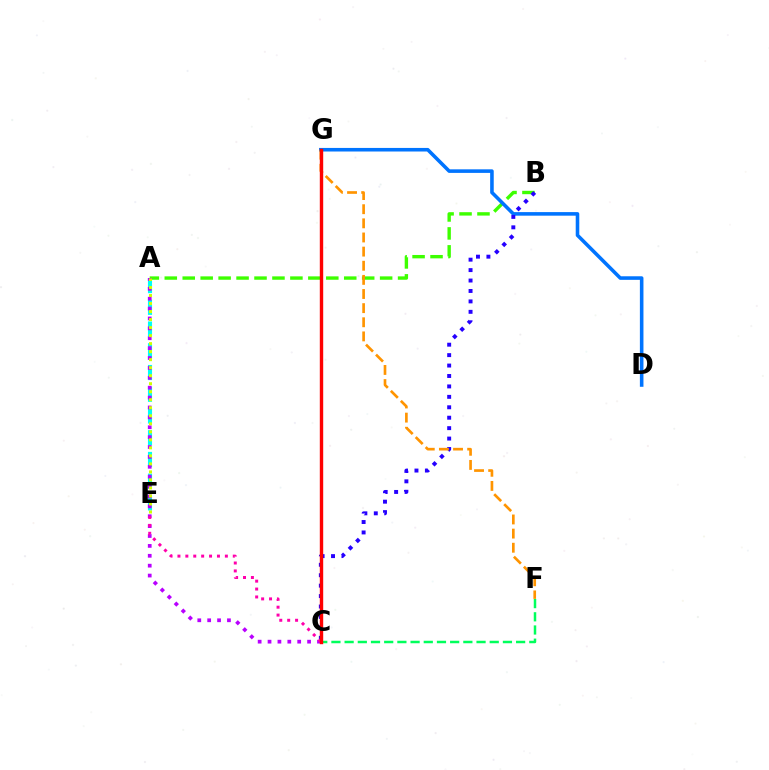{('A', 'E'): [{'color': '#00fff6', 'line_style': 'dashed', 'thickness': 2.95}, {'color': '#d1ff00', 'line_style': 'dotted', 'thickness': 2.18}], ('A', 'B'): [{'color': '#3dff00', 'line_style': 'dashed', 'thickness': 2.44}], ('D', 'G'): [{'color': '#0074ff', 'line_style': 'solid', 'thickness': 2.57}], ('B', 'C'): [{'color': '#2500ff', 'line_style': 'dotted', 'thickness': 2.83}], ('A', 'C'): [{'color': '#b900ff', 'line_style': 'dotted', 'thickness': 2.69}], ('C', 'F'): [{'color': '#00ff5c', 'line_style': 'dashed', 'thickness': 1.79}], ('F', 'G'): [{'color': '#ff9400', 'line_style': 'dashed', 'thickness': 1.92}], ('C', 'E'): [{'color': '#ff00ac', 'line_style': 'dotted', 'thickness': 2.15}], ('C', 'G'): [{'color': '#ff0000', 'line_style': 'solid', 'thickness': 2.45}]}